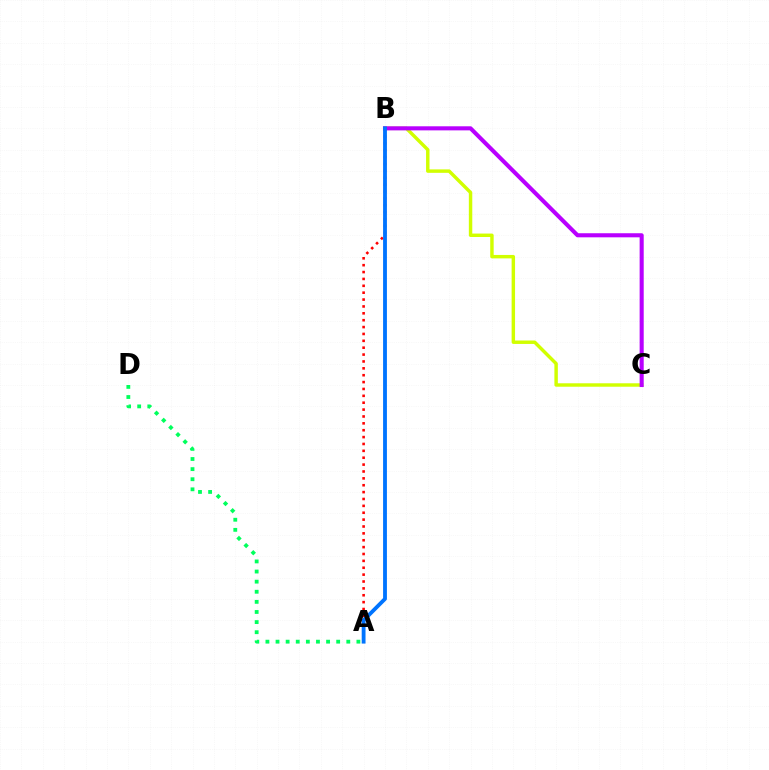{('A', 'B'): [{'color': '#ff0000', 'line_style': 'dotted', 'thickness': 1.87}, {'color': '#0074ff', 'line_style': 'solid', 'thickness': 2.75}], ('A', 'D'): [{'color': '#00ff5c', 'line_style': 'dotted', 'thickness': 2.75}], ('B', 'C'): [{'color': '#d1ff00', 'line_style': 'solid', 'thickness': 2.48}, {'color': '#b900ff', 'line_style': 'solid', 'thickness': 2.94}]}